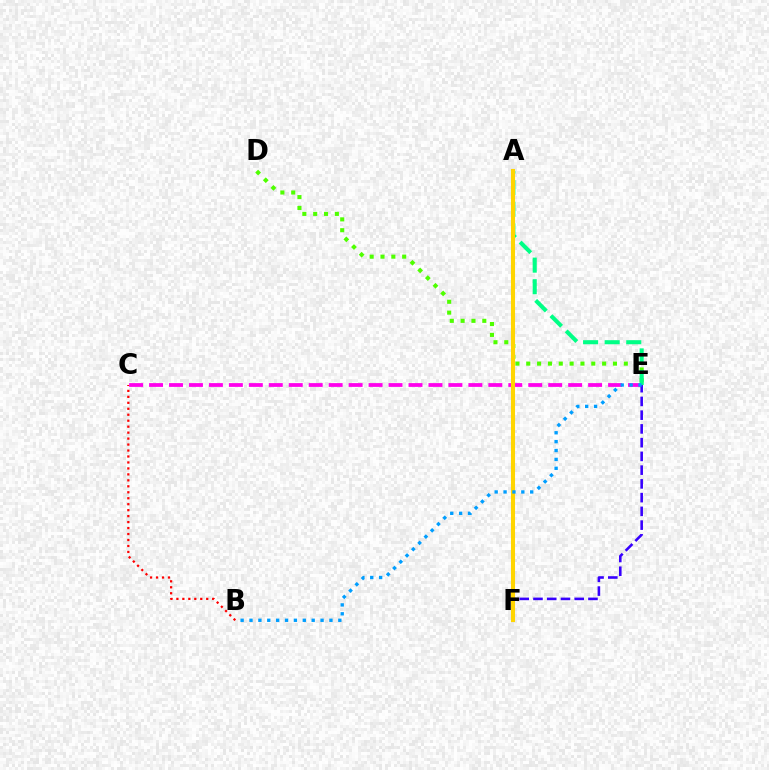{('D', 'E'): [{'color': '#4fff00', 'line_style': 'dotted', 'thickness': 2.95}], ('B', 'C'): [{'color': '#ff0000', 'line_style': 'dotted', 'thickness': 1.62}], ('C', 'E'): [{'color': '#ff00ed', 'line_style': 'dashed', 'thickness': 2.71}], ('A', 'E'): [{'color': '#00ff86', 'line_style': 'dashed', 'thickness': 2.93}], ('E', 'F'): [{'color': '#3700ff', 'line_style': 'dashed', 'thickness': 1.87}], ('A', 'F'): [{'color': '#ffd500', 'line_style': 'solid', 'thickness': 2.93}], ('B', 'E'): [{'color': '#009eff', 'line_style': 'dotted', 'thickness': 2.41}]}